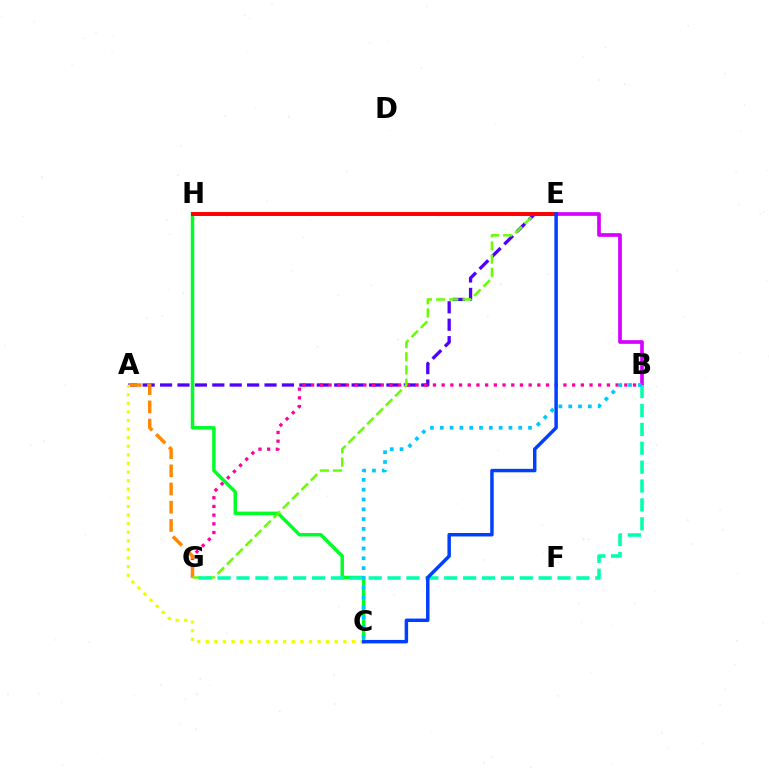{('A', 'E'): [{'color': '#4f00ff', 'line_style': 'dashed', 'thickness': 2.37}], ('B', 'G'): [{'color': '#ff00a0', 'line_style': 'dotted', 'thickness': 2.36}, {'color': '#00ffaf', 'line_style': 'dashed', 'thickness': 2.57}], ('C', 'H'): [{'color': '#00ff27', 'line_style': 'solid', 'thickness': 2.5}], ('A', 'G'): [{'color': '#ff8800', 'line_style': 'dashed', 'thickness': 2.47}], ('B', 'E'): [{'color': '#d600ff', 'line_style': 'solid', 'thickness': 2.65}], ('E', 'G'): [{'color': '#66ff00', 'line_style': 'dashed', 'thickness': 1.79}], ('A', 'C'): [{'color': '#eeff00', 'line_style': 'dotted', 'thickness': 2.34}], ('E', 'H'): [{'color': '#ff0000', 'line_style': 'solid', 'thickness': 2.84}], ('C', 'E'): [{'color': '#003fff', 'line_style': 'solid', 'thickness': 2.49}], ('B', 'C'): [{'color': '#00c7ff', 'line_style': 'dotted', 'thickness': 2.66}]}